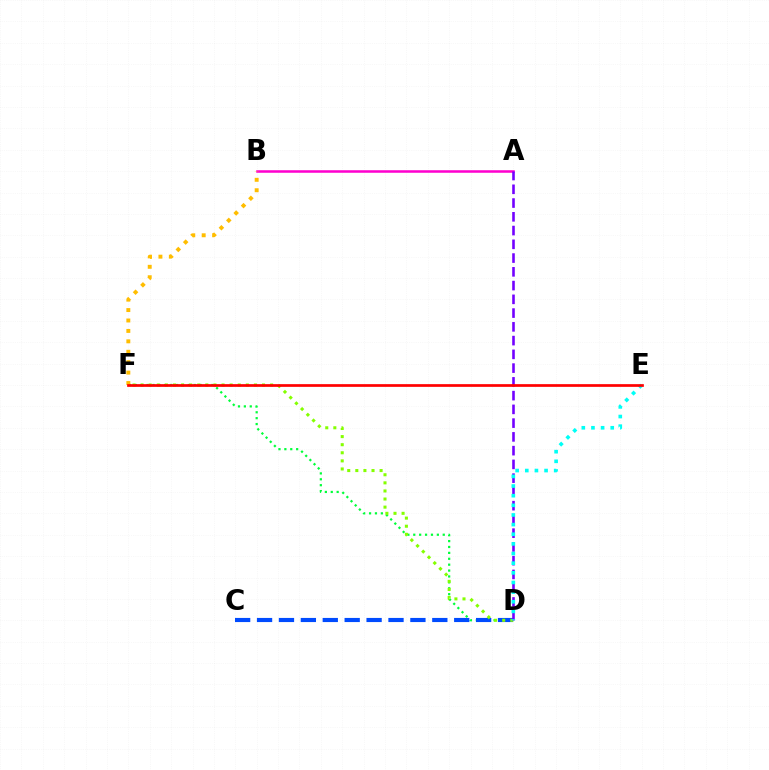{('D', 'F'): [{'color': '#00ff39', 'line_style': 'dotted', 'thickness': 1.6}, {'color': '#84ff00', 'line_style': 'dotted', 'thickness': 2.2}], ('C', 'D'): [{'color': '#004bff', 'line_style': 'dashed', 'thickness': 2.98}], ('A', 'B'): [{'color': '#ff00cf', 'line_style': 'solid', 'thickness': 1.82}], ('B', 'F'): [{'color': '#ffbd00', 'line_style': 'dotted', 'thickness': 2.83}], ('A', 'D'): [{'color': '#7200ff', 'line_style': 'dashed', 'thickness': 1.87}], ('D', 'E'): [{'color': '#00fff6', 'line_style': 'dotted', 'thickness': 2.62}], ('E', 'F'): [{'color': '#ff0000', 'line_style': 'solid', 'thickness': 1.95}]}